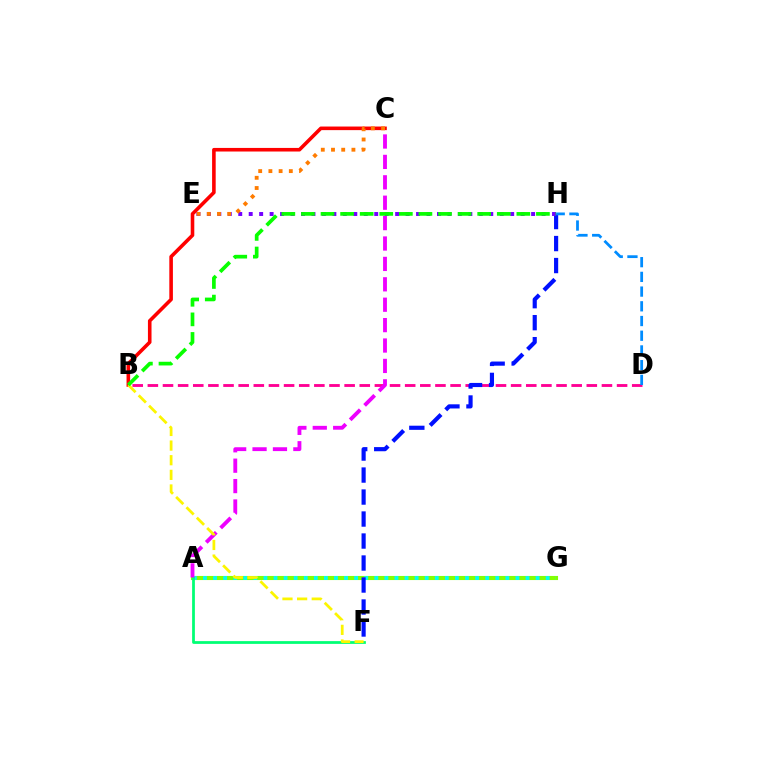{('B', 'D'): [{'color': '#ff0094', 'line_style': 'dashed', 'thickness': 2.06}], ('A', 'G'): [{'color': '#84ff00', 'line_style': 'solid', 'thickness': 2.95}, {'color': '#00fff6', 'line_style': 'dotted', 'thickness': 2.74}], ('A', 'F'): [{'color': '#00ff74', 'line_style': 'solid', 'thickness': 1.98}], ('F', 'H'): [{'color': '#0010ff', 'line_style': 'dashed', 'thickness': 2.99}], ('E', 'H'): [{'color': '#7200ff', 'line_style': 'dotted', 'thickness': 2.84}], ('A', 'C'): [{'color': '#ee00ff', 'line_style': 'dashed', 'thickness': 2.77}], ('B', 'C'): [{'color': '#ff0000', 'line_style': 'solid', 'thickness': 2.59}], ('C', 'E'): [{'color': '#ff7c00', 'line_style': 'dotted', 'thickness': 2.77}], ('B', 'F'): [{'color': '#fcf500', 'line_style': 'dashed', 'thickness': 1.99}], ('B', 'H'): [{'color': '#08ff00', 'line_style': 'dashed', 'thickness': 2.66}], ('D', 'H'): [{'color': '#008cff', 'line_style': 'dashed', 'thickness': 2.0}]}